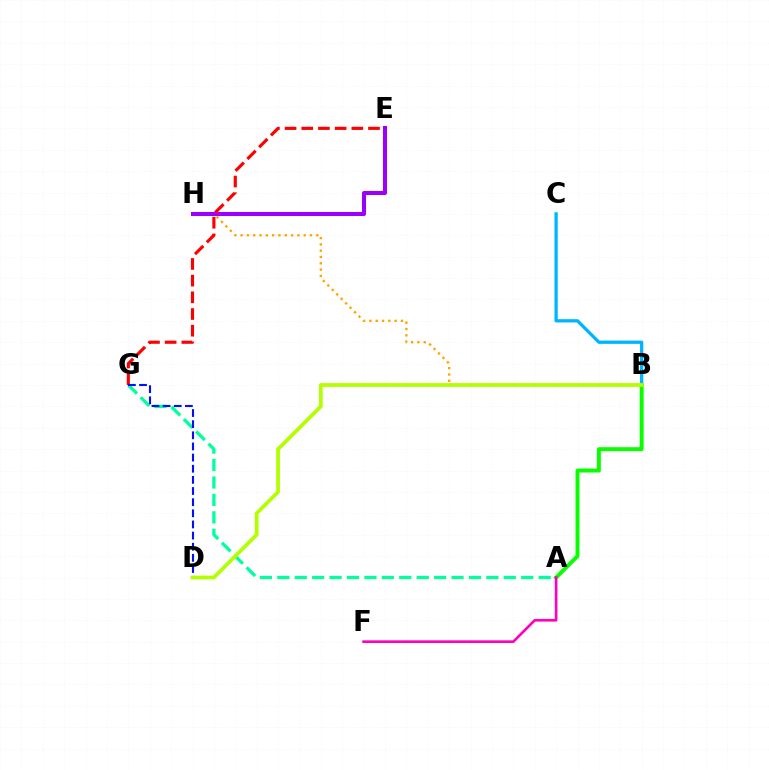{('B', 'H'): [{'color': '#ffa500', 'line_style': 'dotted', 'thickness': 1.71}], ('A', 'G'): [{'color': '#00ff9d', 'line_style': 'dashed', 'thickness': 2.37}], ('E', 'H'): [{'color': '#9b00ff', 'line_style': 'solid', 'thickness': 2.9}], ('B', 'C'): [{'color': '#00b5ff', 'line_style': 'solid', 'thickness': 2.36}], ('E', 'G'): [{'color': '#ff0000', 'line_style': 'dashed', 'thickness': 2.27}], ('A', 'B'): [{'color': '#08ff00', 'line_style': 'solid', 'thickness': 2.83}], ('D', 'G'): [{'color': '#0010ff', 'line_style': 'dashed', 'thickness': 1.51}], ('B', 'D'): [{'color': '#b3ff00', 'line_style': 'solid', 'thickness': 2.69}], ('A', 'F'): [{'color': '#ff00bd', 'line_style': 'solid', 'thickness': 1.91}]}